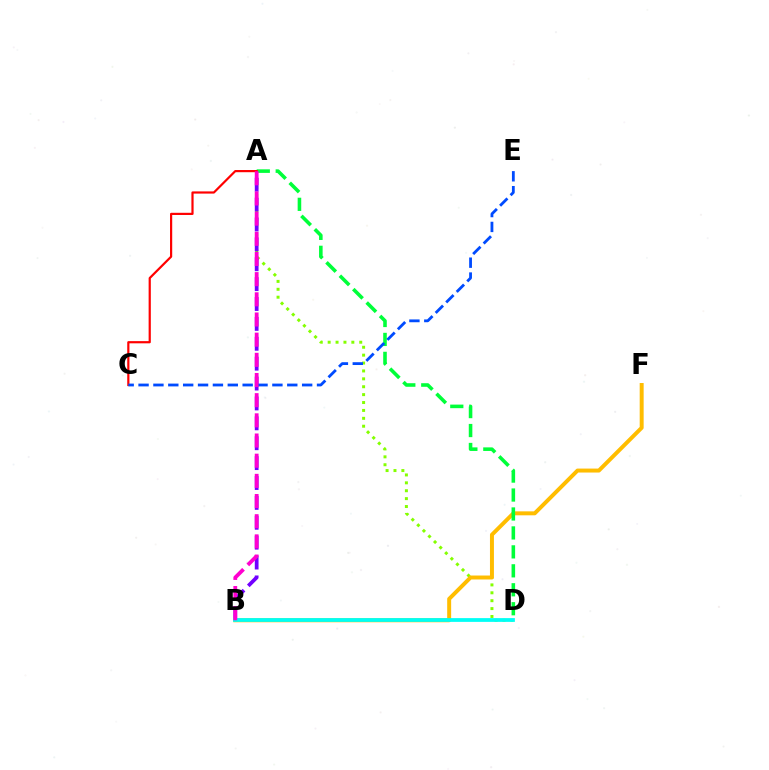{('A', 'D'): [{'color': '#84ff00', 'line_style': 'dotted', 'thickness': 2.15}, {'color': '#00ff39', 'line_style': 'dashed', 'thickness': 2.57}], ('B', 'F'): [{'color': '#ffbd00', 'line_style': 'solid', 'thickness': 2.85}], ('A', 'B'): [{'color': '#7200ff', 'line_style': 'dashed', 'thickness': 2.7}, {'color': '#ff00cf', 'line_style': 'dashed', 'thickness': 2.74}], ('A', 'C'): [{'color': '#ff0000', 'line_style': 'solid', 'thickness': 1.58}], ('B', 'D'): [{'color': '#00fff6', 'line_style': 'solid', 'thickness': 2.71}], ('C', 'E'): [{'color': '#004bff', 'line_style': 'dashed', 'thickness': 2.02}]}